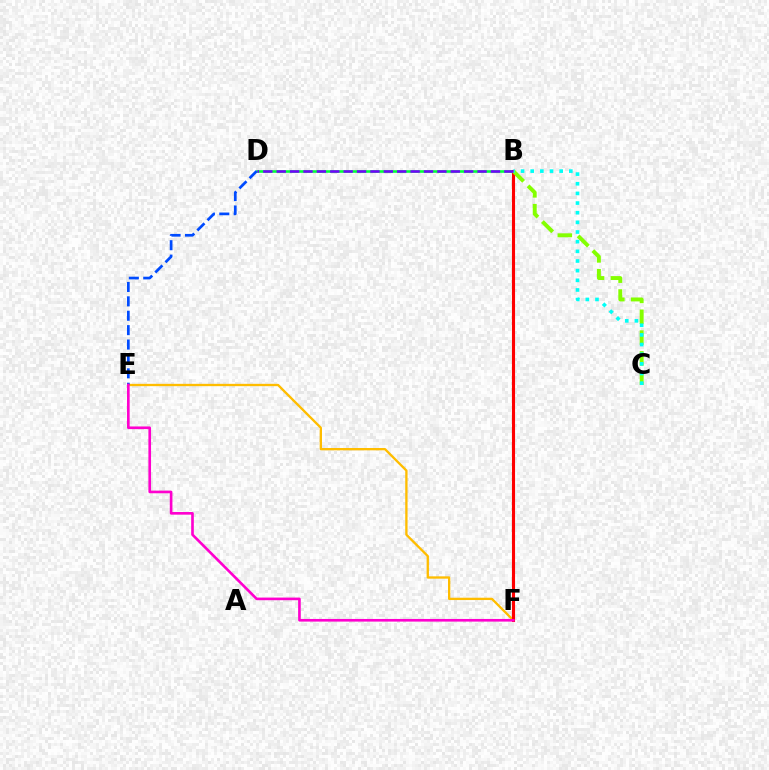{('B', 'D'): [{'color': '#00ff39', 'line_style': 'solid', 'thickness': 1.87}, {'color': '#7200ff', 'line_style': 'dashed', 'thickness': 1.82}], ('E', 'F'): [{'color': '#ffbd00', 'line_style': 'solid', 'thickness': 1.67}, {'color': '#ff00cf', 'line_style': 'solid', 'thickness': 1.9}], ('D', 'E'): [{'color': '#004bff', 'line_style': 'dashed', 'thickness': 1.96}], ('B', 'F'): [{'color': '#ff0000', 'line_style': 'solid', 'thickness': 2.23}], ('B', 'C'): [{'color': '#84ff00', 'line_style': 'dashed', 'thickness': 2.83}, {'color': '#00fff6', 'line_style': 'dotted', 'thickness': 2.62}]}